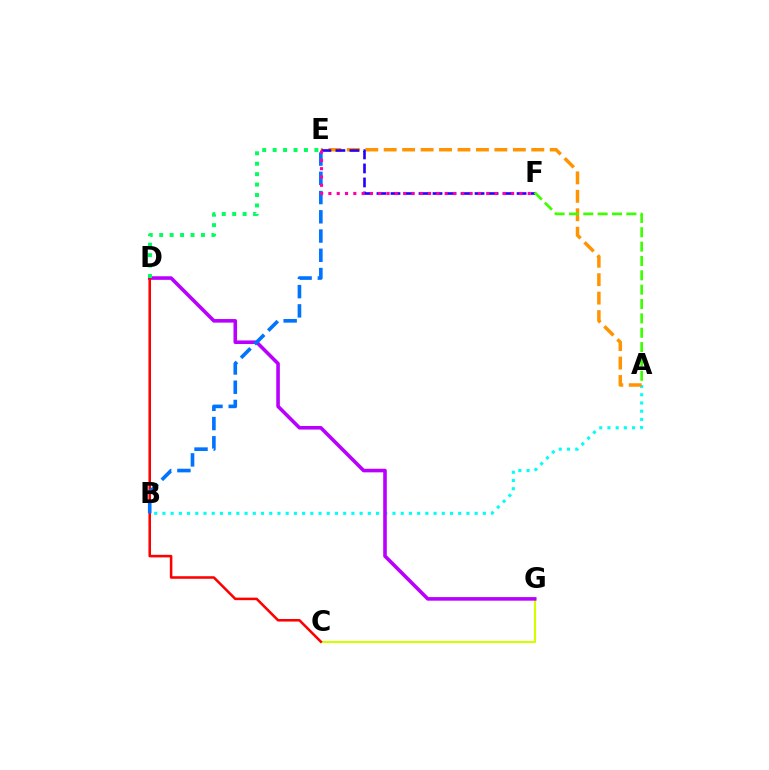{('A', 'B'): [{'color': '#00fff6', 'line_style': 'dotted', 'thickness': 2.23}], ('C', 'G'): [{'color': '#d1ff00', 'line_style': 'solid', 'thickness': 1.53}], ('A', 'E'): [{'color': '#ff9400', 'line_style': 'dashed', 'thickness': 2.51}], ('D', 'G'): [{'color': '#b900ff', 'line_style': 'solid', 'thickness': 2.58}], ('E', 'F'): [{'color': '#2500ff', 'line_style': 'dashed', 'thickness': 1.9}, {'color': '#ff00ac', 'line_style': 'dotted', 'thickness': 2.26}], ('C', 'D'): [{'color': '#ff0000', 'line_style': 'solid', 'thickness': 1.84}], ('D', 'E'): [{'color': '#00ff5c', 'line_style': 'dotted', 'thickness': 2.84}], ('B', 'E'): [{'color': '#0074ff', 'line_style': 'dashed', 'thickness': 2.61}], ('A', 'F'): [{'color': '#3dff00', 'line_style': 'dashed', 'thickness': 1.95}]}